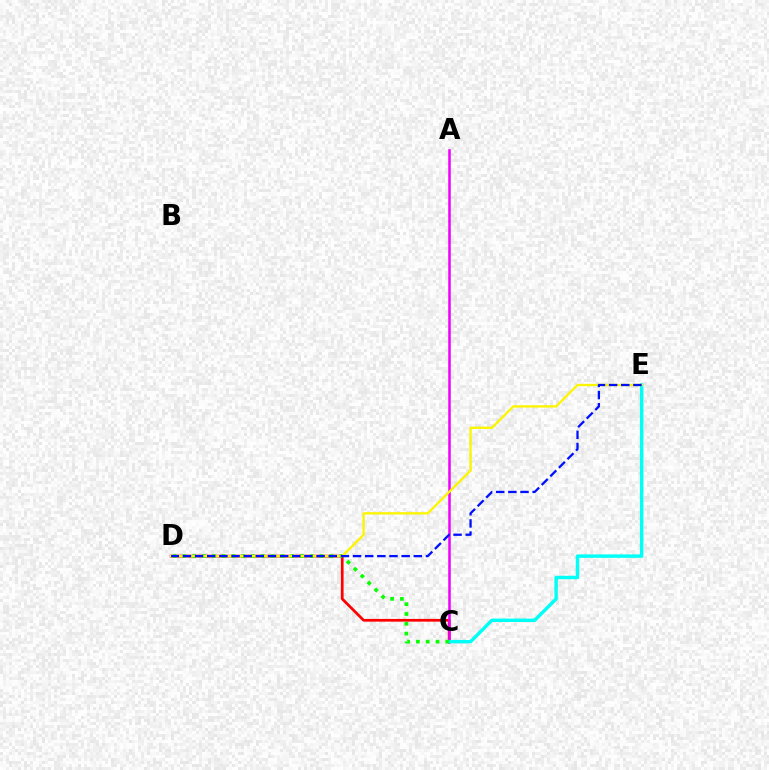{('C', 'D'): [{'color': '#ff0000', 'line_style': 'solid', 'thickness': 1.96}, {'color': '#08ff00', 'line_style': 'dotted', 'thickness': 2.66}], ('A', 'C'): [{'color': '#ee00ff', 'line_style': 'solid', 'thickness': 1.81}], ('C', 'E'): [{'color': '#00fff6', 'line_style': 'solid', 'thickness': 2.47}], ('D', 'E'): [{'color': '#fcf500', 'line_style': 'solid', 'thickness': 1.67}, {'color': '#0010ff', 'line_style': 'dashed', 'thickness': 1.65}]}